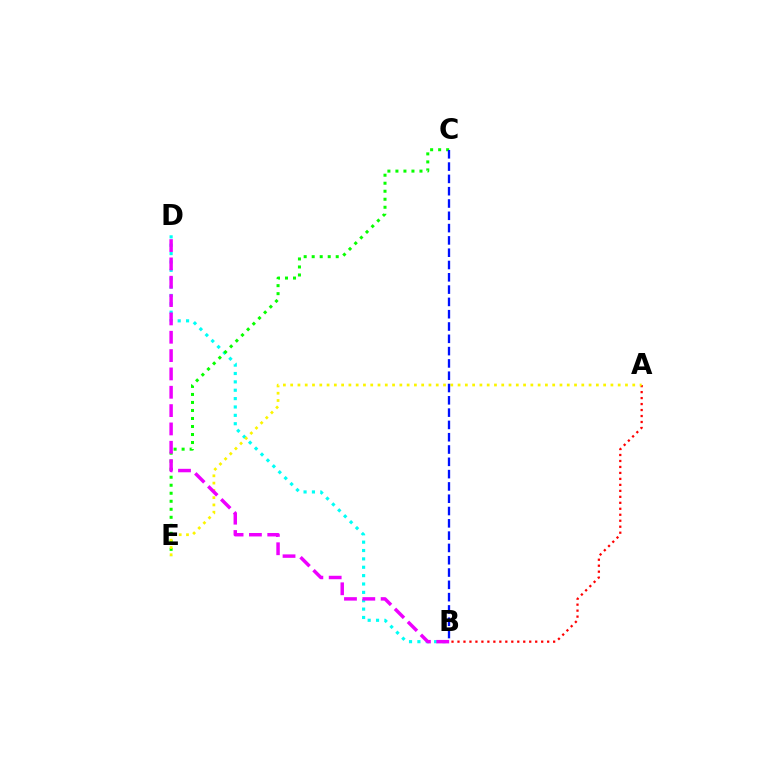{('A', 'B'): [{'color': '#ff0000', 'line_style': 'dotted', 'thickness': 1.62}], ('B', 'D'): [{'color': '#00fff6', 'line_style': 'dotted', 'thickness': 2.27}, {'color': '#ee00ff', 'line_style': 'dashed', 'thickness': 2.49}], ('C', 'E'): [{'color': '#08ff00', 'line_style': 'dotted', 'thickness': 2.18}], ('A', 'E'): [{'color': '#fcf500', 'line_style': 'dotted', 'thickness': 1.98}], ('B', 'C'): [{'color': '#0010ff', 'line_style': 'dashed', 'thickness': 1.67}]}